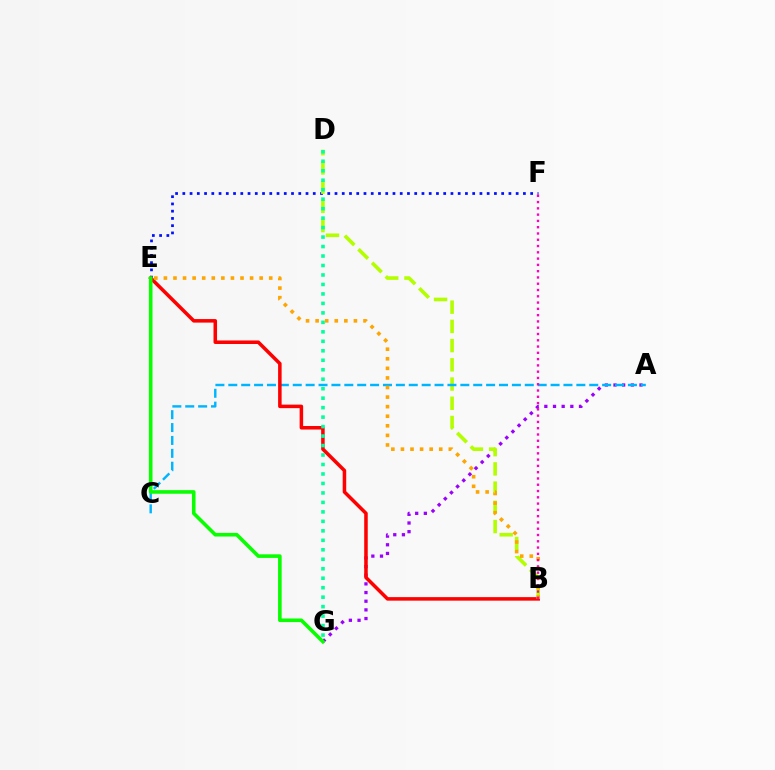{('E', 'F'): [{'color': '#0010ff', 'line_style': 'dotted', 'thickness': 1.97}], ('A', 'G'): [{'color': '#9b00ff', 'line_style': 'dotted', 'thickness': 2.35}], ('B', 'D'): [{'color': '#b3ff00', 'line_style': 'dashed', 'thickness': 2.61}], ('A', 'C'): [{'color': '#00b5ff', 'line_style': 'dashed', 'thickness': 1.75}], ('B', 'E'): [{'color': '#ff0000', 'line_style': 'solid', 'thickness': 2.54}, {'color': '#ffa500', 'line_style': 'dotted', 'thickness': 2.6}], ('D', 'G'): [{'color': '#00ff9d', 'line_style': 'dotted', 'thickness': 2.57}], ('E', 'G'): [{'color': '#08ff00', 'line_style': 'solid', 'thickness': 2.59}], ('B', 'F'): [{'color': '#ff00bd', 'line_style': 'dotted', 'thickness': 1.71}]}